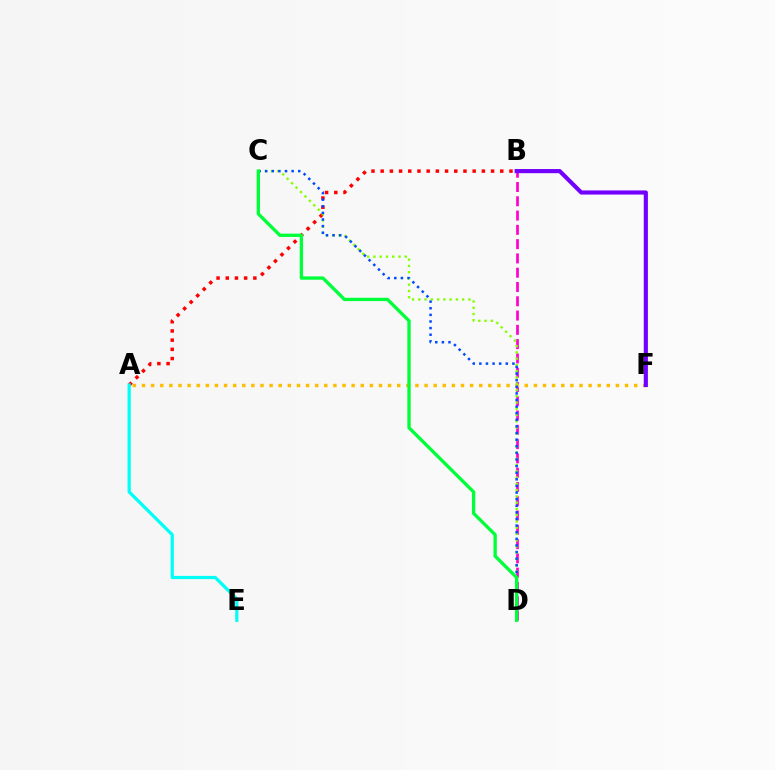{('B', 'D'): [{'color': '#ff00cf', 'line_style': 'dashed', 'thickness': 1.94}], ('A', 'F'): [{'color': '#ffbd00', 'line_style': 'dotted', 'thickness': 2.48}], ('A', 'B'): [{'color': '#ff0000', 'line_style': 'dotted', 'thickness': 2.5}], ('C', 'D'): [{'color': '#84ff00', 'line_style': 'dotted', 'thickness': 1.7}, {'color': '#004bff', 'line_style': 'dotted', 'thickness': 1.8}, {'color': '#00ff39', 'line_style': 'solid', 'thickness': 2.4}], ('B', 'F'): [{'color': '#7200ff', 'line_style': 'solid', 'thickness': 2.98}], ('A', 'E'): [{'color': '#00fff6', 'line_style': 'solid', 'thickness': 2.33}]}